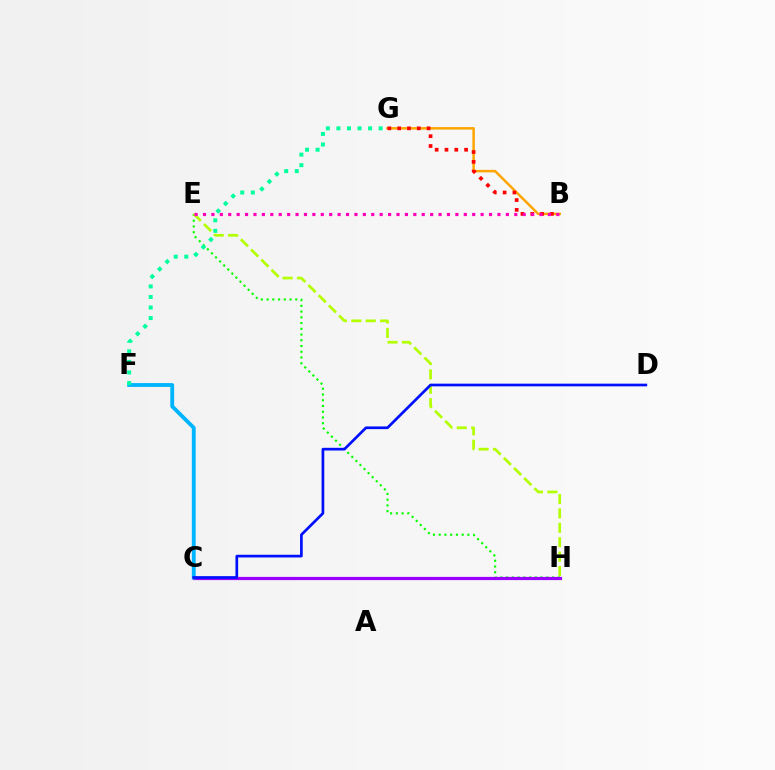{('E', 'H'): [{'color': '#08ff00', 'line_style': 'dotted', 'thickness': 1.56}, {'color': '#b3ff00', 'line_style': 'dashed', 'thickness': 1.96}], ('C', 'H'): [{'color': '#9b00ff', 'line_style': 'solid', 'thickness': 2.31}], ('B', 'G'): [{'color': '#ffa500', 'line_style': 'solid', 'thickness': 1.79}, {'color': '#ff0000', 'line_style': 'dotted', 'thickness': 2.67}], ('C', 'F'): [{'color': '#00b5ff', 'line_style': 'solid', 'thickness': 2.77}], ('C', 'D'): [{'color': '#0010ff', 'line_style': 'solid', 'thickness': 1.94}], ('F', 'G'): [{'color': '#00ff9d', 'line_style': 'dotted', 'thickness': 2.87}], ('B', 'E'): [{'color': '#ff00bd', 'line_style': 'dotted', 'thickness': 2.29}]}